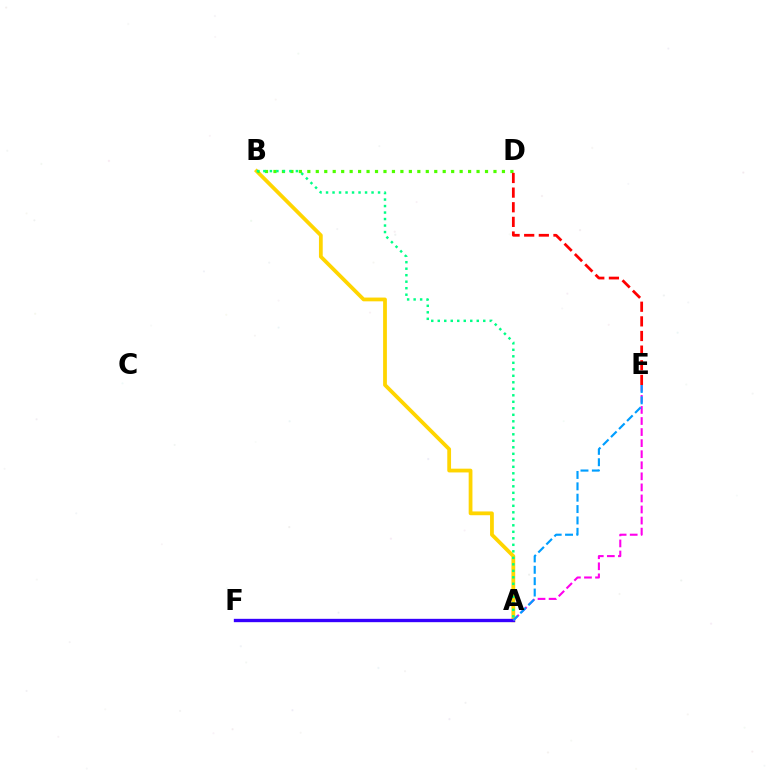{('A', 'B'): [{'color': '#ffd500', 'line_style': 'solid', 'thickness': 2.72}, {'color': '#00ff86', 'line_style': 'dotted', 'thickness': 1.77}], ('B', 'D'): [{'color': '#4fff00', 'line_style': 'dotted', 'thickness': 2.3}], ('A', 'F'): [{'color': '#3700ff', 'line_style': 'solid', 'thickness': 2.41}], ('A', 'E'): [{'color': '#ff00ed', 'line_style': 'dashed', 'thickness': 1.5}, {'color': '#009eff', 'line_style': 'dashed', 'thickness': 1.54}], ('D', 'E'): [{'color': '#ff0000', 'line_style': 'dashed', 'thickness': 1.99}]}